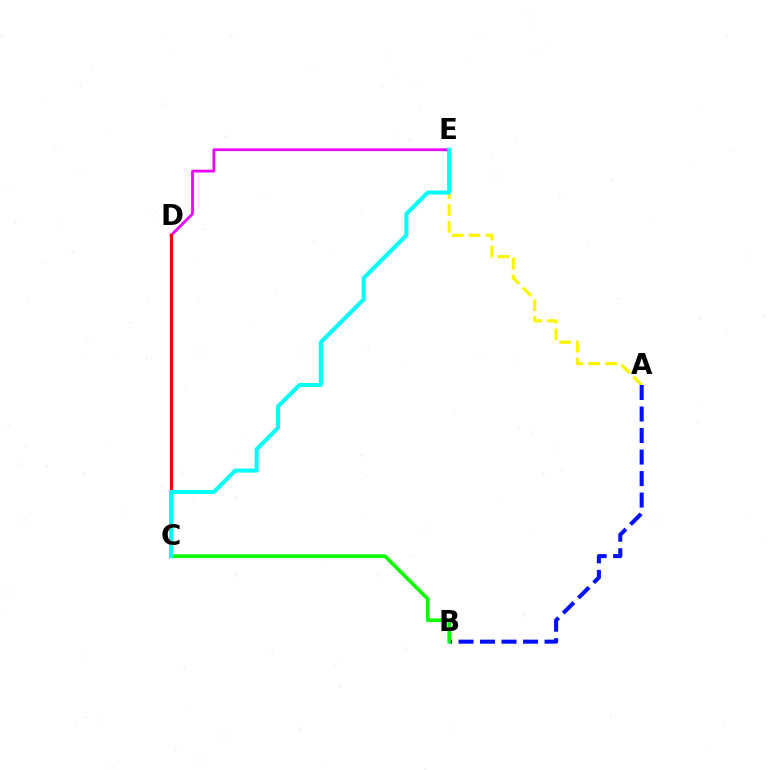{('D', 'E'): [{'color': '#ee00ff', 'line_style': 'solid', 'thickness': 1.98}], ('A', 'E'): [{'color': '#fcf500', 'line_style': 'dashed', 'thickness': 2.29}], ('C', 'D'): [{'color': '#ff0000', 'line_style': 'solid', 'thickness': 2.28}], ('A', 'B'): [{'color': '#0010ff', 'line_style': 'dashed', 'thickness': 2.92}], ('B', 'C'): [{'color': '#08ff00', 'line_style': 'solid', 'thickness': 2.59}], ('C', 'E'): [{'color': '#00fff6', 'line_style': 'solid', 'thickness': 2.91}]}